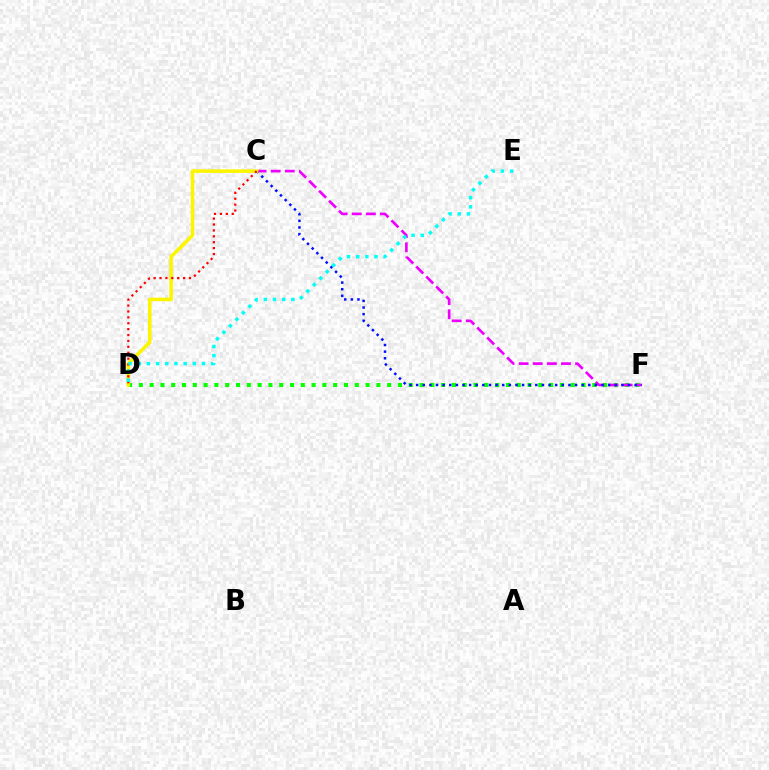{('D', 'F'): [{'color': '#08ff00', 'line_style': 'dotted', 'thickness': 2.93}], ('C', 'F'): [{'color': '#ee00ff', 'line_style': 'dashed', 'thickness': 1.92}, {'color': '#0010ff', 'line_style': 'dotted', 'thickness': 1.8}], ('C', 'D'): [{'color': '#fcf500', 'line_style': 'solid', 'thickness': 2.57}, {'color': '#ff0000', 'line_style': 'dotted', 'thickness': 1.6}], ('D', 'E'): [{'color': '#00fff6', 'line_style': 'dotted', 'thickness': 2.49}]}